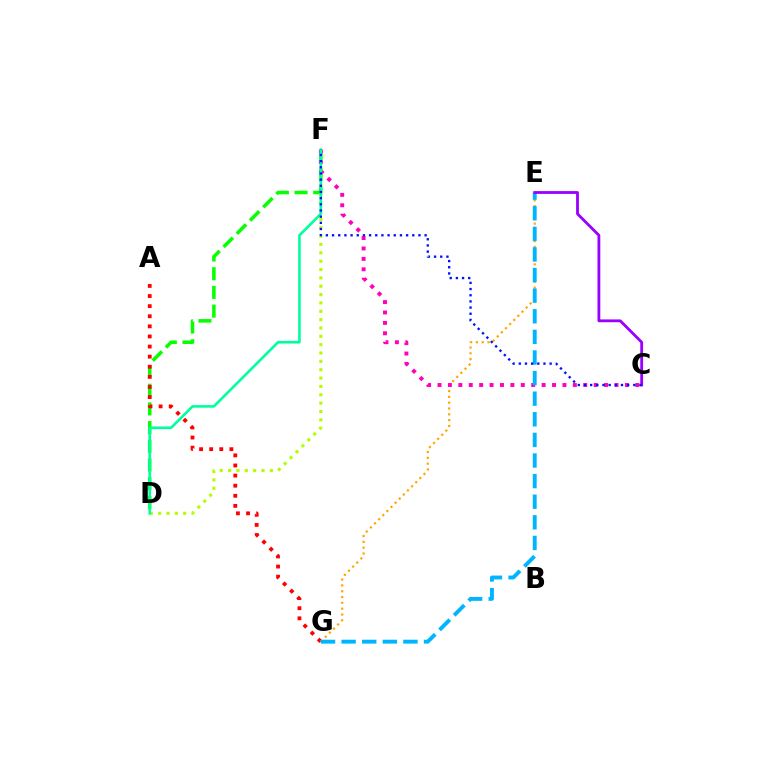{('D', 'F'): [{'color': '#08ff00', 'line_style': 'dashed', 'thickness': 2.54}, {'color': '#b3ff00', 'line_style': 'dotted', 'thickness': 2.27}, {'color': '#00ff9d', 'line_style': 'solid', 'thickness': 1.89}], ('A', 'G'): [{'color': '#ff0000', 'line_style': 'dotted', 'thickness': 2.74}], ('E', 'G'): [{'color': '#ffa500', 'line_style': 'dotted', 'thickness': 1.58}, {'color': '#00b5ff', 'line_style': 'dashed', 'thickness': 2.8}], ('C', 'F'): [{'color': '#ff00bd', 'line_style': 'dotted', 'thickness': 2.83}, {'color': '#0010ff', 'line_style': 'dotted', 'thickness': 1.68}], ('C', 'E'): [{'color': '#9b00ff', 'line_style': 'solid', 'thickness': 2.02}]}